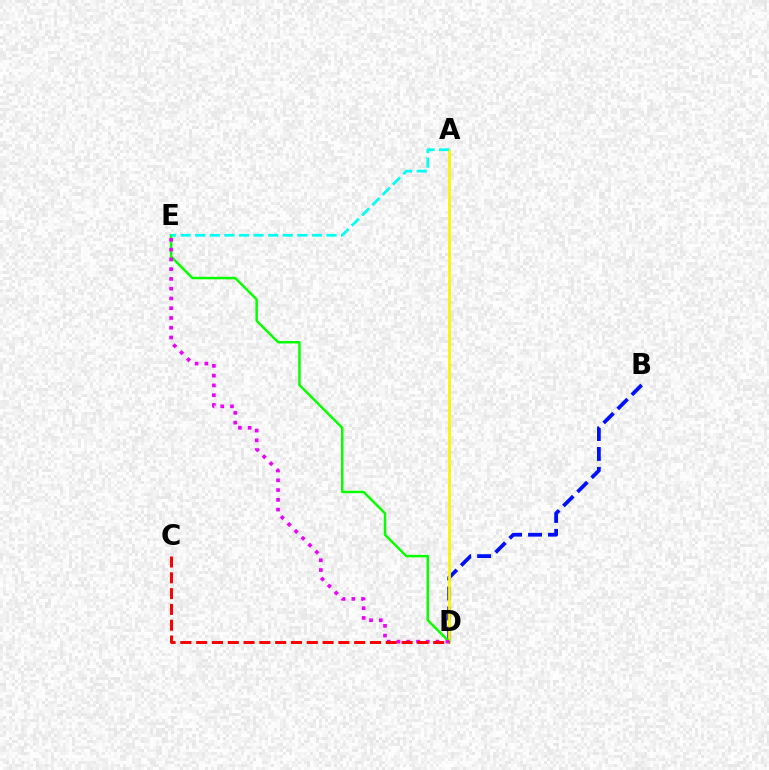{('B', 'D'): [{'color': '#0010ff', 'line_style': 'dashed', 'thickness': 2.71}], ('A', 'D'): [{'color': '#fcf500', 'line_style': 'solid', 'thickness': 1.98}], ('D', 'E'): [{'color': '#08ff00', 'line_style': 'solid', 'thickness': 1.79}, {'color': '#ee00ff', 'line_style': 'dotted', 'thickness': 2.65}], ('A', 'E'): [{'color': '#00fff6', 'line_style': 'dashed', 'thickness': 1.98}], ('C', 'D'): [{'color': '#ff0000', 'line_style': 'dashed', 'thickness': 2.15}]}